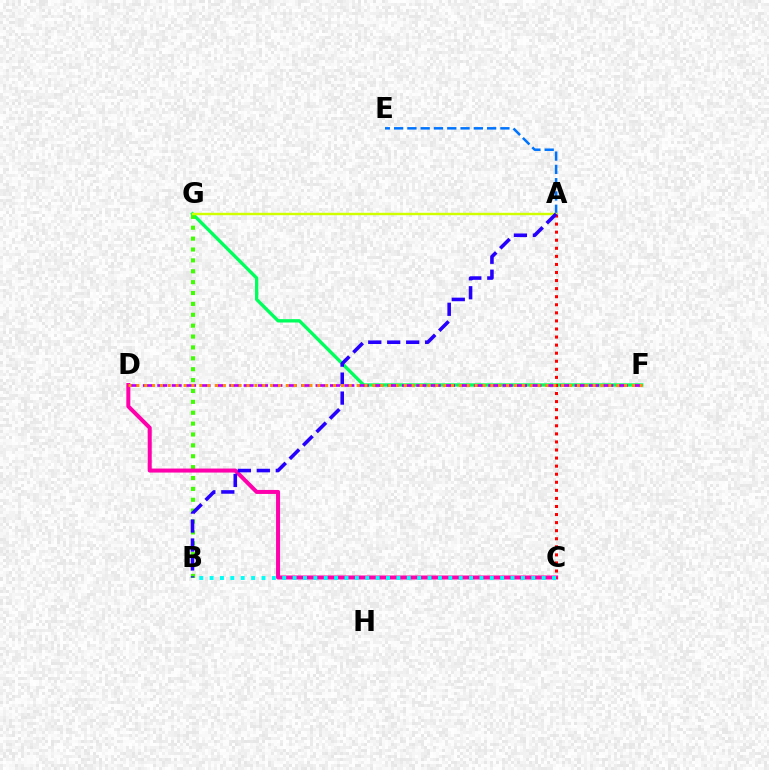{('F', 'G'): [{'color': '#00ff5c', 'line_style': 'solid', 'thickness': 2.41}], ('A', 'E'): [{'color': '#0074ff', 'line_style': 'dashed', 'thickness': 1.81}], ('B', 'G'): [{'color': '#3dff00', 'line_style': 'dotted', 'thickness': 2.96}], ('A', 'G'): [{'color': '#d1ff00', 'line_style': 'solid', 'thickness': 1.75}], ('C', 'D'): [{'color': '#ff00ac', 'line_style': 'solid', 'thickness': 2.89}], ('A', 'C'): [{'color': '#ff0000', 'line_style': 'dotted', 'thickness': 2.19}], ('A', 'B'): [{'color': '#2500ff', 'line_style': 'dashed', 'thickness': 2.58}], ('D', 'F'): [{'color': '#b900ff', 'line_style': 'dashed', 'thickness': 1.95}, {'color': '#ff9400', 'line_style': 'dotted', 'thickness': 2.14}], ('B', 'C'): [{'color': '#00fff6', 'line_style': 'dotted', 'thickness': 2.82}]}